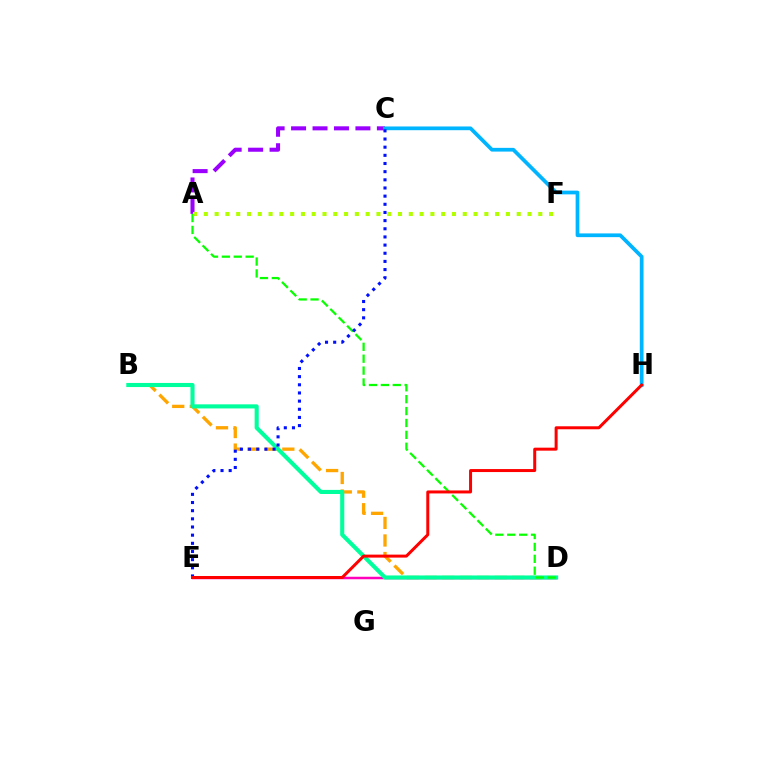{('B', 'D'): [{'color': '#ffa500', 'line_style': 'dashed', 'thickness': 2.38}, {'color': '#00ff9d', 'line_style': 'solid', 'thickness': 2.94}], ('D', 'E'): [{'color': '#ff00bd', 'line_style': 'solid', 'thickness': 1.79}], ('A', 'C'): [{'color': '#9b00ff', 'line_style': 'dashed', 'thickness': 2.91}], ('C', 'H'): [{'color': '#00b5ff', 'line_style': 'solid', 'thickness': 2.68}], ('A', 'D'): [{'color': '#08ff00', 'line_style': 'dashed', 'thickness': 1.62}], ('C', 'E'): [{'color': '#0010ff', 'line_style': 'dotted', 'thickness': 2.22}], ('A', 'F'): [{'color': '#b3ff00', 'line_style': 'dotted', 'thickness': 2.93}], ('E', 'H'): [{'color': '#ff0000', 'line_style': 'solid', 'thickness': 2.16}]}